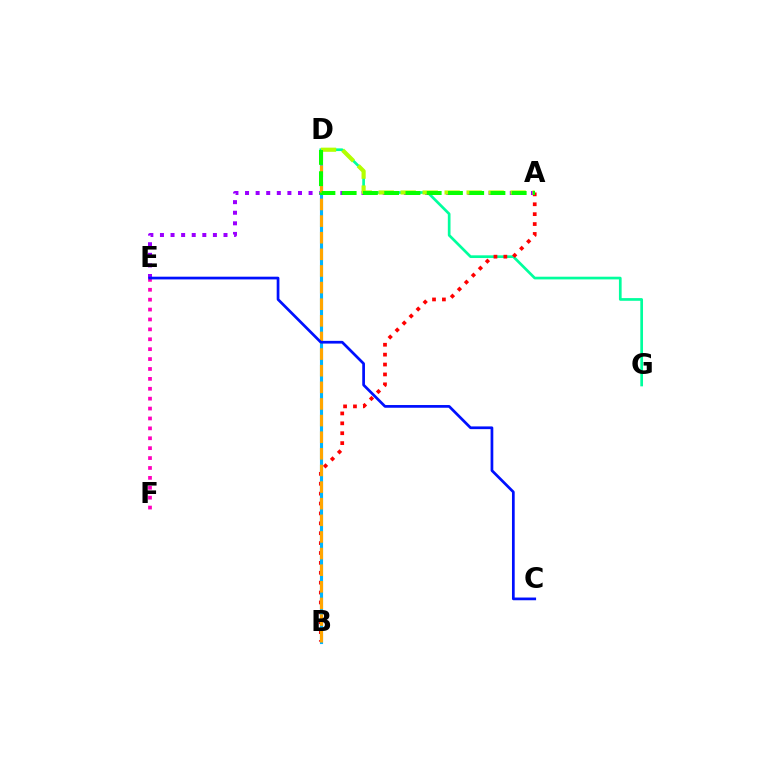{('A', 'E'): [{'color': '#9b00ff', 'line_style': 'dotted', 'thickness': 2.88}], ('D', 'G'): [{'color': '#00ff9d', 'line_style': 'solid', 'thickness': 1.94}], ('A', 'B'): [{'color': '#ff0000', 'line_style': 'dotted', 'thickness': 2.69}], ('B', 'D'): [{'color': '#00b5ff', 'line_style': 'solid', 'thickness': 2.24}, {'color': '#ffa500', 'line_style': 'dashed', 'thickness': 2.26}], ('E', 'F'): [{'color': '#ff00bd', 'line_style': 'dotted', 'thickness': 2.69}], ('A', 'D'): [{'color': '#b3ff00', 'line_style': 'dashed', 'thickness': 2.99}, {'color': '#08ff00', 'line_style': 'dashed', 'thickness': 2.89}], ('C', 'E'): [{'color': '#0010ff', 'line_style': 'solid', 'thickness': 1.96}]}